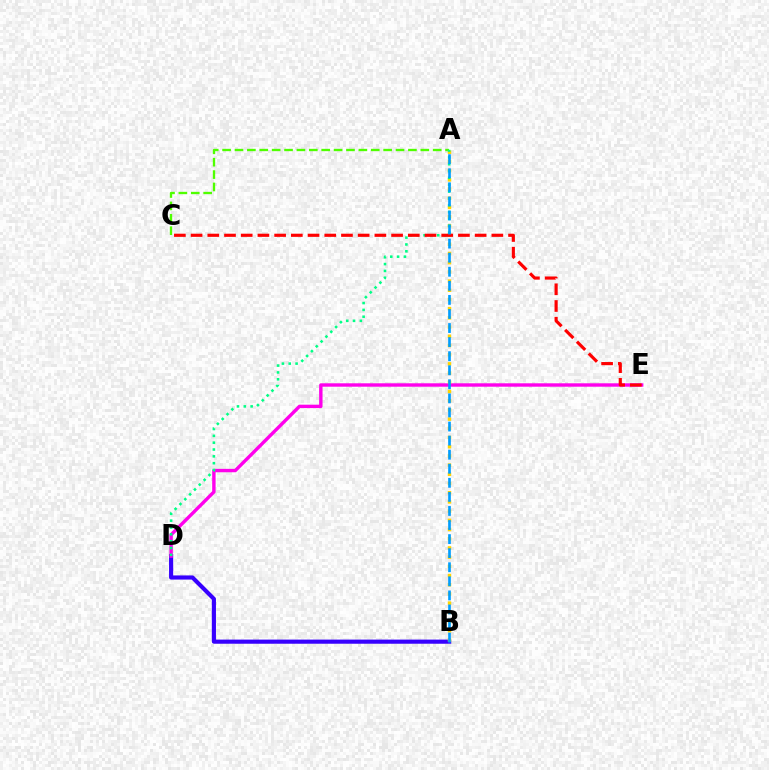{('B', 'D'): [{'color': '#3700ff', 'line_style': 'solid', 'thickness': 2.98}], ('D', 'E'): [{'color': '#ff00ed', 'line_style': 'solid', 'thickness': 2.45}], ('A', 'C'): [{'color': '#4fff00', 'line_style': 'dashed', 'thickness': 1.68}], ('A', 'B'): [{'color': '#ffd500', 'line_style': 'dotted', 'thickness': 2.5}, {'color': '#009eff', 'line_style': 'dashed', 'thickness': 1.91}], ('A', 'D'): [{'color': '#00ff86', 'line_style': 'dotted', 'thickness': 1.86}], ('C', 'E'): [{'color': '#ff0000', 'line_style': 'dashed', 'thickness': 2.27}]}